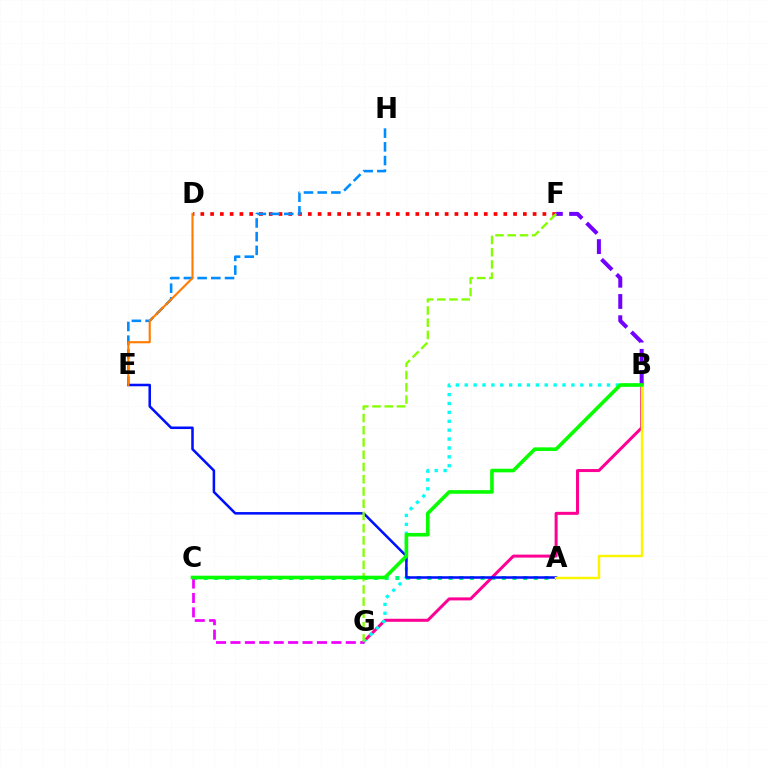{('A', 'C'): [{'color': '#00ff74', 'line_style': 'dotted', 'thickness': 2.89}], ('D', 'F'): [{'color': '#ff0000', 'line_style': 'dotted', 'thickness': 2.66}], ('B', 'G'): [{'color': '#ff0094', 'line_style': 'solid', 'thickness': 2.17}, {'color': '#00fff6', 'line_style': 'dotted', 'thickness': 2.42}], ('B', 'F'): [{'color': '#7200ff', 'line_style': 'dashed', 'thickness': 2.89}], ('E', 'H'): [{'color': '#008cff', 'line_style': 'dashed', 'thickness': 1.86}], ('A', 'E'): [{'color': '#0010ff', 'line_style': 'solid', 'thickness': 1.83}], ('C', 'G'): [{'color': '#ee00ff', 'line_style': 'dashed', 'thickness': 1.96}], ('F', 'G'): [{'color': '#84ff00', 'line_style': 'dashed', 'thickness': 1.66}], ('A', 'B'): [{'color': '#fcf500', 'line_style': 'solid', 'thickness': 1.74}], ('B', 'C'): [{'color': '#08ff00', 'line_style': 'solid', 'thickness': 2.6}], ('D', 'E'): [{'color': '#ff7c00', 'line_style': 'solid', 'thickness': 1.53}]}